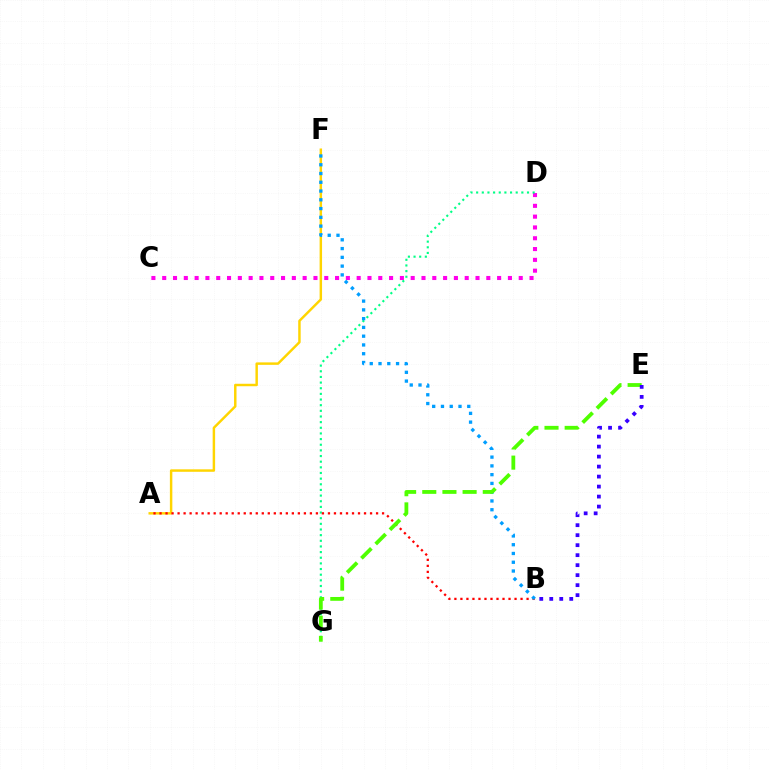{('C', 'D'): [{'color': '#ff00ed', 'line_style': 'dotted', 'thickness': 2.94}], ('A', 'F'): [{'color': '#ffd500', 'line_style': 'solid', 'thickness': 1.77}], ('D', 'G'): [{'color': '#00ff86', 'line_style': 'dotted', 'thickness': 1.54}], ('A', 'B'): [{'color': '#ff0000', 'line_style': 'dotted', 'thickness': 1.63}], ('B', 'F'): [{'color': '#009eff', 'line_style': 'dotted', 'thickness': 2.38}], ('E', 'G'): [{'color': '#4fff00', 'line_style': 'dashed', 'thickness': 2.74}], ('B', 'E'): [{'color': '#3700ff', 'line_style': 'dotted', 'thickness': 2.72}]}